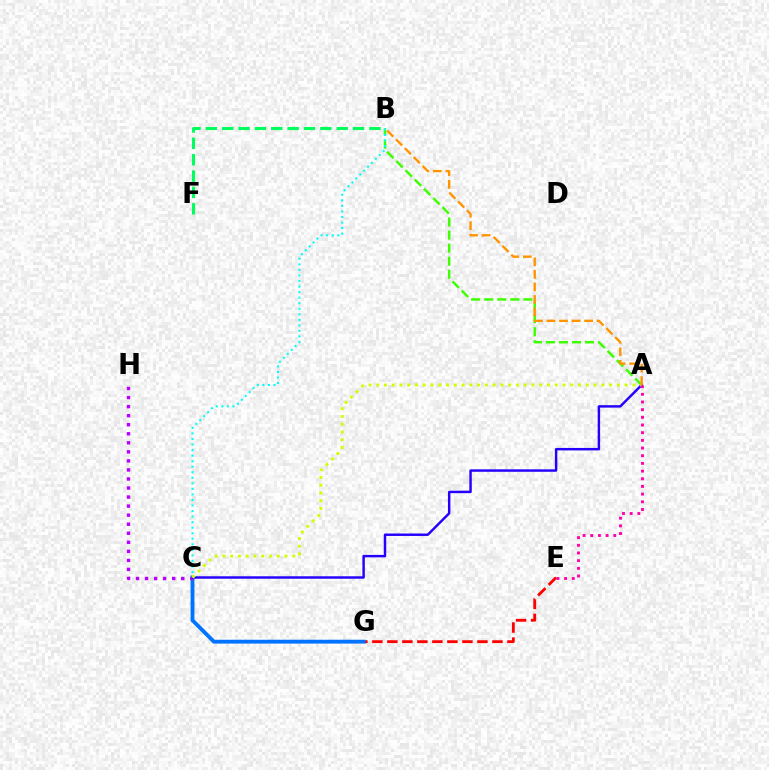{('A', 'B'): [{'color': '#3dff00', 'line_style': 'dashed', 'thickness': 1.77}, {'color': '#ff9400', 'line_style': 'dashed', 'thickness': 1.7}], ('E', 'G'): [{'color': '#ff0000', 'line_style': 'dashed', 'thickness': 2.04}], ('C', 'G'): [{'color': '#0074ff', 'line_style': 'solid', 'thickness': 2.78}], ('C', 'H'): [{'color': '#b900ff', 'line_style': 'dotted', 'thickness': 2.46}], ('B', 'F'): [{'color': '#00ff5c', 'line_style': 'dashed', 'thickness': 2.22}], ('A', 'C'): [{'color': '#2500ff', 'line_style': 'solid', 'thickness': 1.76}, {'color': '#d1ff00', 'line_style': 'dotted', 'thickness': 2.11}], ('B', 'C'): [{'color': '#00fff6', 'line_style': 'dotted', 'thickness': 1.51}], ('A', 'E'): [{'color': '#ff00ac', 'line_style': 'dotted', 'thickness': 2.09}]}